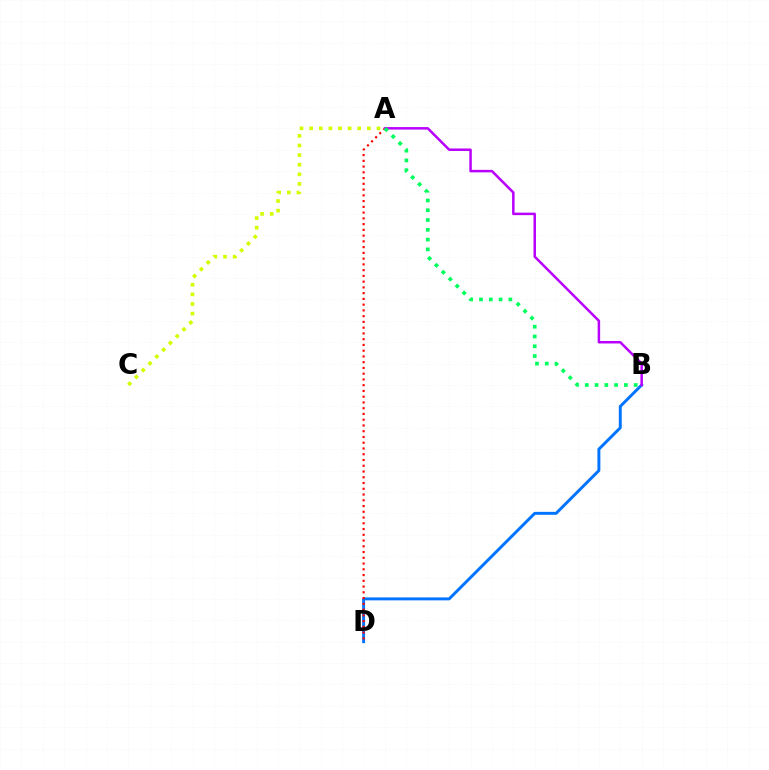{('A', 'C'): [{'color': '#d1ff00', 'line_style': 'dotted', 'thickness': 2.61}], ('B', 'D'): [{'color': '#0074ff', 'line_style': 'solid', 'thickness': 2.12}], ('A', 'D'): [{'color': '#ff0000', 'line_style': 'dotted', 'thickness': 1.56}], ('A', 'B'): [{'color': '#b900ff', 'line_style': 'solid', 'thickness': 1.8}, {'color': '#00ff5c', 'line_style': 'dotted', 'thickness': 2.66}]}